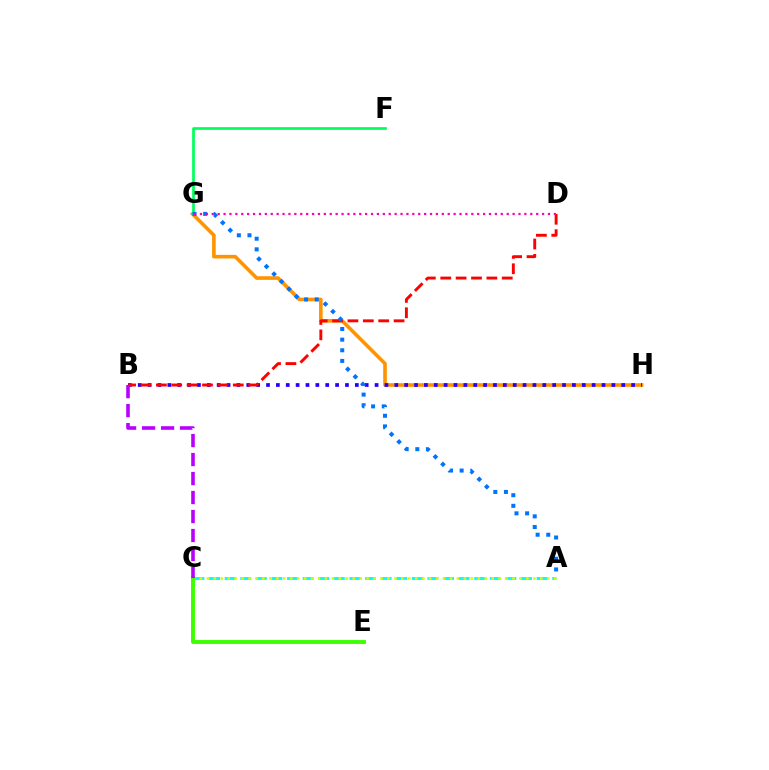{('G', 'H'): [{'color': '#ff9400', 'line_style': 'solid', 'thickness': 2.61}], ('B', 'H'): [{'color': '#2500ff', 'line_style': 'dotted', 'thickness': 2.68}], ('B', 'D'): [{'color': '#ff0000', 'line_style': 'dashed', 'thickness': 2.09}], ('A', 'C'): [{'color': '#00fff6', 'line_style': 'dashed', 'thickness': 2.12}, {'color': '#d1ff00', 'line_style': 'dotted', 'thickness': 1.89}], ('F', 'G'): [{'color': '#00ff5c', 'line_style': 'solid', 'thickness': 1.95}], ('A', 'G'): [{'color': '#0074ff', 'line_style': 'dotted', 'thickness': 2.89}], ('D', 'G'): [{'color': '#ff00ac', 'line_style': 'dotted', 'thickness': 1.6}], ('C', 'E'): [{'color': '#3dff00', 'line_style': 'solid', 'thickness': 2.81}], ('B', 'C'): [{'color': '#b900ff', 'line_style': 'dashed', 'thickness': 2.58}]}